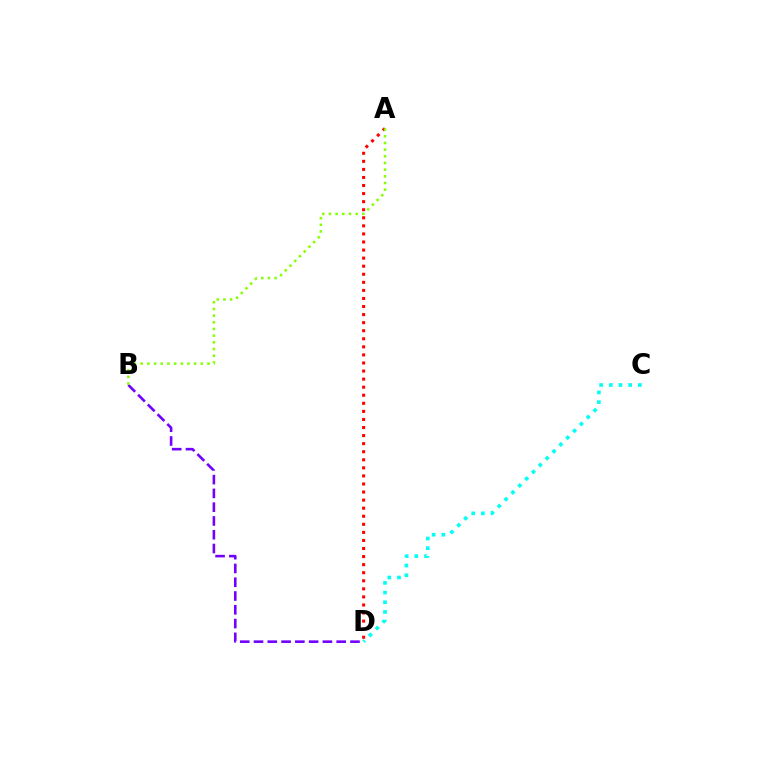{('A', 'D'): [{'color': '#ff0000', 'line_style': 'dotted', 'thickness': 2.19}], ('B', 'D'): [{'color': '#7200ff', 'line_style': 'dashed', 'thickness': 1.87}], ('A', 'B'): [{'color': '#84ff00', 'line_style': 'dotted', 'thickness': 1.81}], ('C', 'D'): [{'color': '#00fff6', 'line_style': 'dotted', 'thickness': 2.63}]}